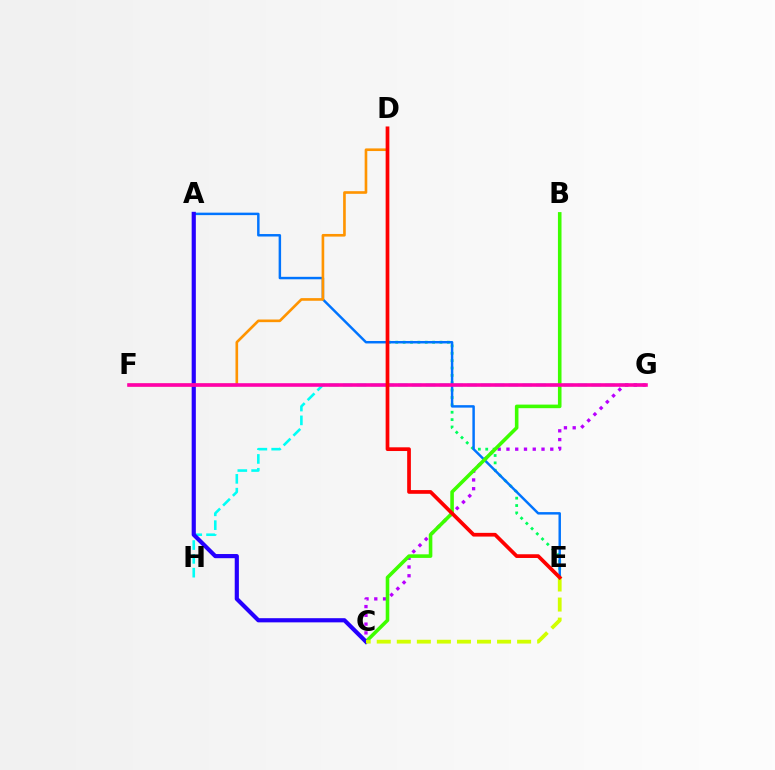{('G', 'H'): [{'color': '#00fff6', 'line_style': 'dashed', 'thickness': 1.88}], ('D', 'E'): [{'color': '#00ff5c', 'line_style': 'dotted', 'thickness': 2.0}, {'color': '#ff0000', 'line_style': 'solid', 'thickness': 2.67}], ('C', 'G'): [{'color': '#b900ff', 'line_style': 'dotted', 'thickness': 2.38}], ('A', 'E'): [{'color': '#0074ff', 'line_style': 'solid', 'thickness': 1.77}], ('B', 'C'): [{'color': '#3dff00', 'line_style': 'solid', 'thickness': 2.58}], ('A', 'C'): [{'color': '#2500ff', 'line_style': 'solid', 'thickness': 3.0}], ('D', 'F'): [{'color': '#ff9400', 'line_style': 'solid', 'thickness': 1.9}], ('F', 'G'): [{'color': '#ff00ac', 'line_style': 'solid', 'thickness': 2.59}], ('C', 'E'): [{'color': '#d1ff00', 'line_style': 'dashed', 'thickness': 2.72}]}